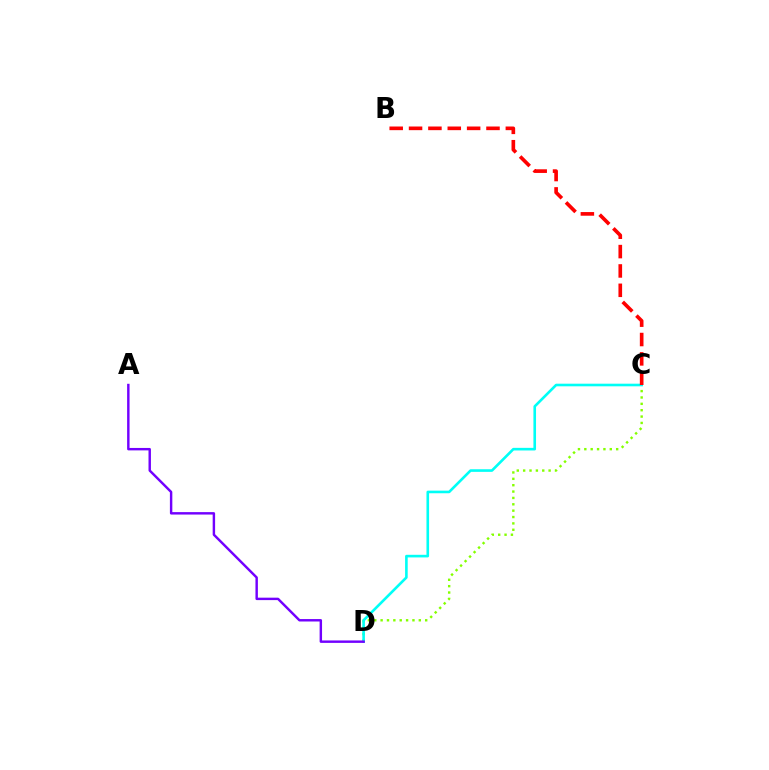{('C', 'D'): [{'color': '#84ff00', 'line_style': 'dotted', 'thickness': 1.73}, {'color': '#00fff6', 'line_style': 'solid', 'thickness': 1.89}], ('B', 'C'): [{'color': '#ff0000', 'line_style': 'dashed', 'thickness': 2.63}], ('A', 'D'): [{'color': '#7200ff', 'line_style': 'solid', 'thickness': 1.75}]}